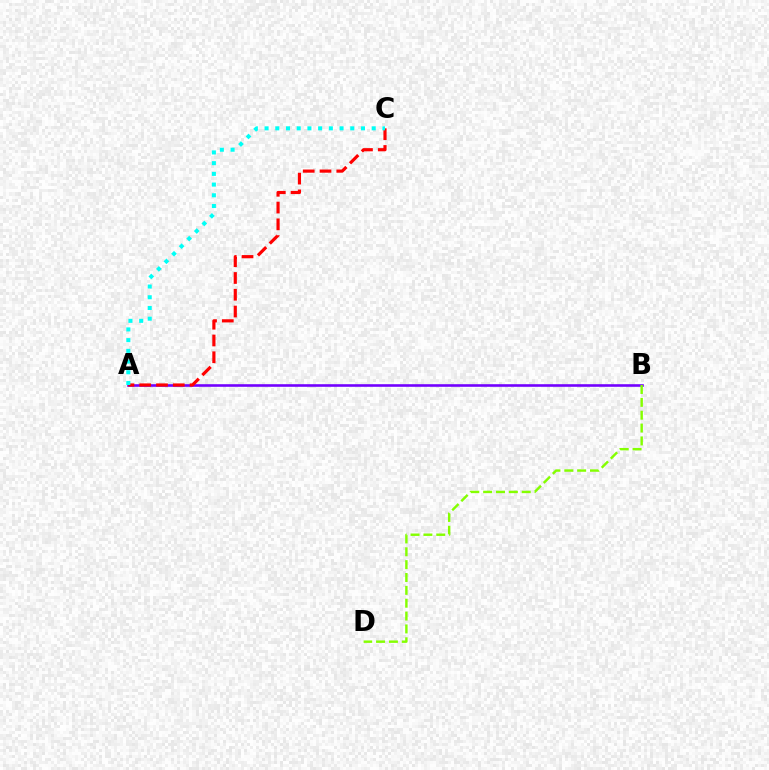{('A', 'B'): [{'color': '#7200ff', 'line_style': 'solid', 'thickness': 1.88}], ('A', 'C'): [{'color': '#ff0000', 'line_style': 'dashed', 'thickness': 2.28}, {'color': '#00fff6', 'line_style': 'dotted', 'thickness': 2.91}], ('B', 'D'): [{'color': '#84ff00', 'line_style': 'dashed', 'thickness': 1.75}]}